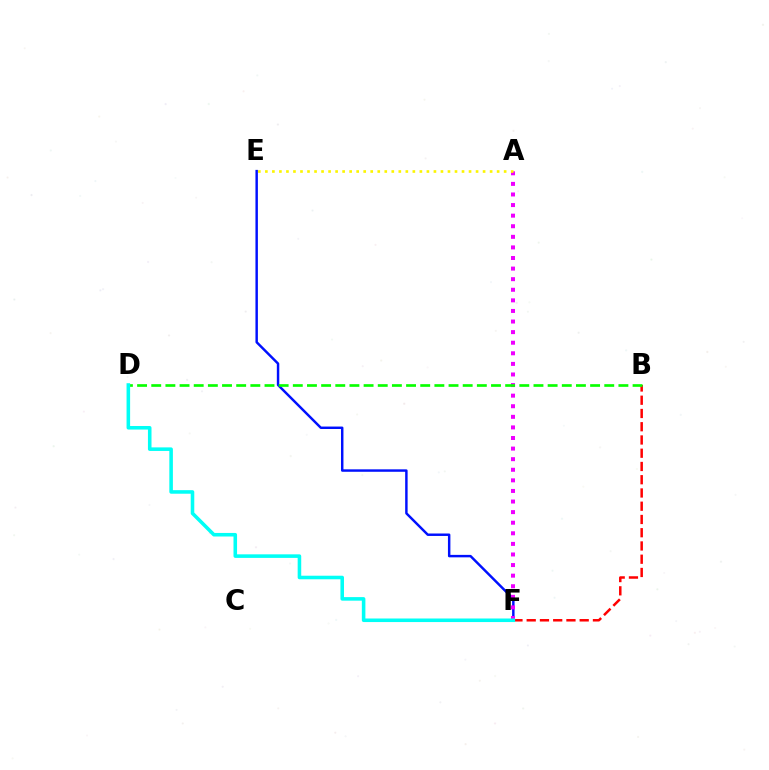{('E', 'F'): [{'color': '#0010ff', 'line_style': 'solid', 'thickness': 1.77}], ('B', 'F'): [{'color': '#ff0000', 'line_style': 'dashed', 'thickness': 1.8}], ('A', 'F'): [{'color': '#ee00ff', 'line_style': 'dotted', 'thickness': 2.88}], ('B', 'D'): [{'color': '#08ff00', 'line_style': 'dashed', 'thickness': 1.92}], ('D', 'F'): [{'color': '#00fff6', 'line_style': 'solid', 'thickness': 2.56}], ('A', 'E'): [{'color': '#fcf500', 'line_style': 'dotted', 'thickness': 1.91}]}